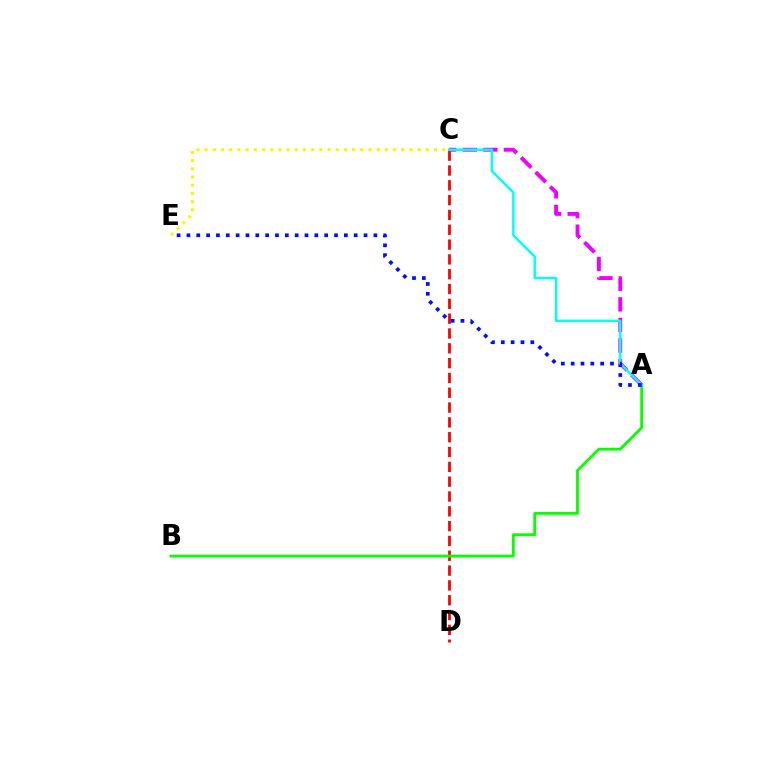{('C', 'D'): [{'color': '#ff0000', 'line_style': 'dashed', 'thickness': 2.01}], ('A', 'C'): [{'color': '#ee00ff', 'line_style': 'dashed', 'thickness': 2.8}, {'color': '#00fff6', 'line_style': 'solid', 'thickness': 1.78}], ('A', 'B'): [{'color': '#08ff00', 'line_style': 'solid', 'thickness': 2.05}], ('C', 'E'): [{'color': '#fcf500', 'line_style': 'dotted', 'thickness': 2.23}], ('A', 'E'): [{'color': '#0010ff', 'line_style': 'dotted', 'thickness': 2.67}]}